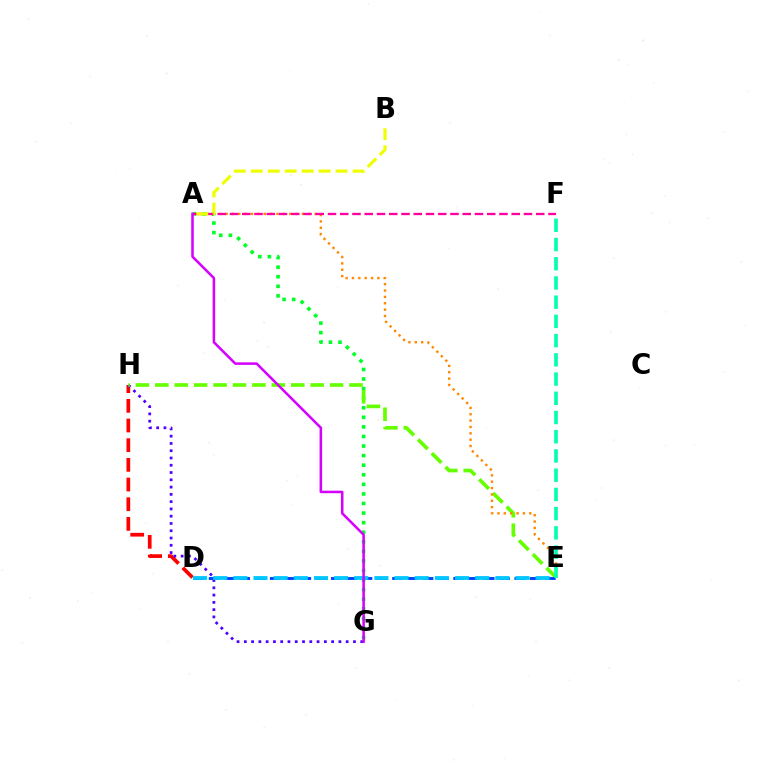{('A', 'G'): [{'color': '#00ff27', 'line_style': 'dotted', 'thickness': 2.6}, {'color': '#d600ff', 'line_style': 'solid', 'thickness': 1.82}], ('D', 'H'): [{'color': '#ff0000', 'line_style': 'dashed', 'thickness': 2.67}], ('G', 'H'): [{'color': '#4f00ff', 'line_style': 'dotted', 'thickness': 1.98}], ('E', 'H'): [{'color': '#66ff00', 'line_style': 'dashed', 'thickness': 2.64}], ('A', 'E'): [{'color': '#ff8800', 'line_style': 'dotted', 'thickness': 1.73}], ('D', 'E'): [{'color': '#003fff', 'line_style': 'dashed', 'thickness': 2.08}, {'color': '#00c7ff', 'line_style': 'dashed', 'thickness': 2.74}], ('E', 'F'): [{'color': '#00ffaf', 'line_style': 'dashed', 'thickness': 2.61}], ('A', 'F'): [{'color': '#ff00a0', 'line_style': 'dashed', 'thickness': 1.66}], ('A', 'B'): [{'color': '#eeff00', 'line_style': 'dashed', 'thickness': 2.3}]}